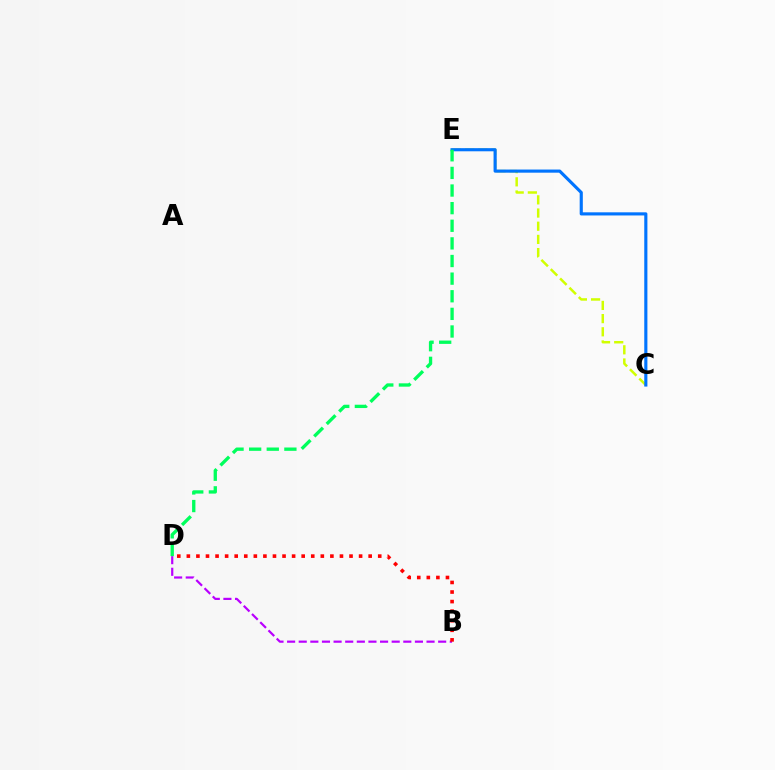{('B', 'D'): [{'color': '#b900ff', 'line_style': 'dashed', 'thickness': 1.58}, {'color': '#ff0000', 'line_style': 'dotted', 'thickness': 2.6}], ('C', 'E'): [{'color': '#d1ff00', 'line_style': 'dashed', 'thickness': 1.79}, {'color': '#0074ff', 'line_style': 'solid', 'thickness': 2.26}], ('D', 'E'): [{'color': '#00ff5c', 'line_style': 'dashed', 'thickness': 2.39}]}